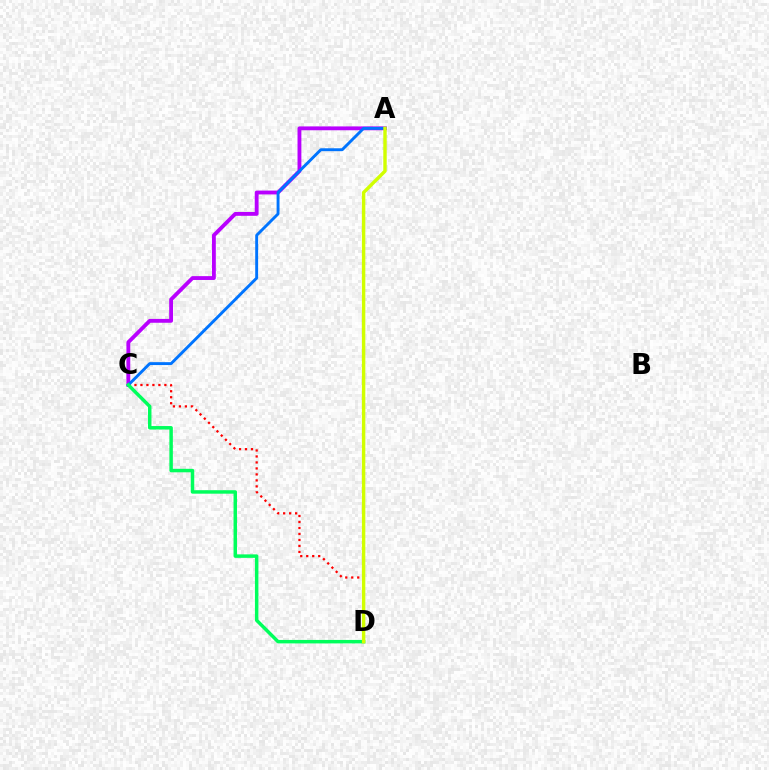{('A', 'C'): [{'color': '#b900ff', 'line_style': 'solid', 'thickness': 2.77}, {'color': '#0074ff', 'line_style': 'solid', 'thickness': 2.09}], ('C', 'D'): [{'color': '#ff0000', 'line_style': 'dotted', 'thickness': 1.63}, {'color': '#00ff5c', 'line_style': 'solid', 'thickness': 2.5}], ('A', 'D'): [{'color': '#d1ff00', 'line_style': 'solid', 'thickness': 2.46}]}